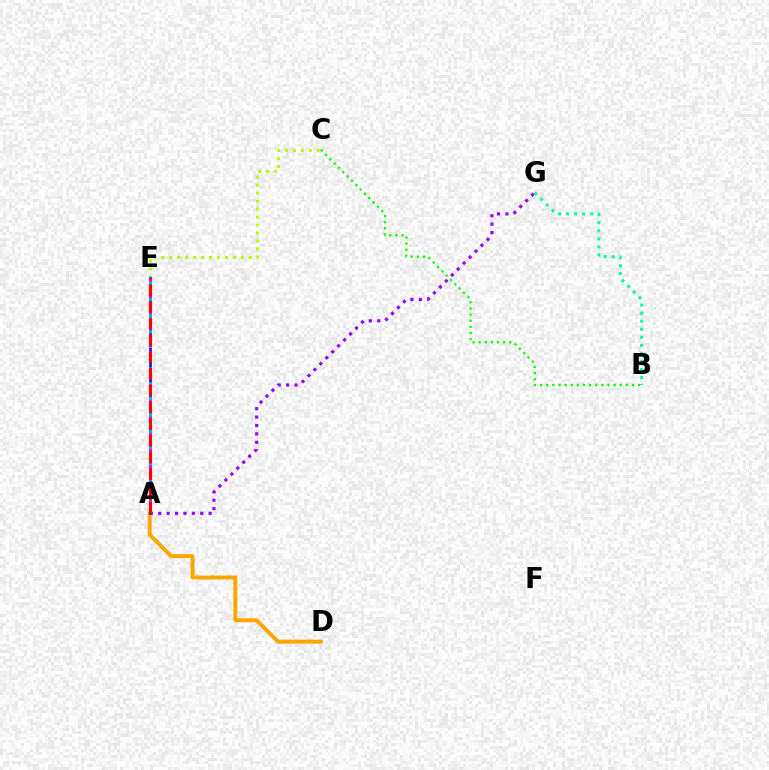{('C', 'E'): [{'color': '#b3ff00', 'line_style': 'dotted', 'thickness': 2.16}], ('A', 'G'): [{'color': '#9b00ff', 'line_style': 'dotted', 'thickness': 2.28}], ('A', 'D'): [{'color': '#ffa500', 'line_style': 'solid', 'thickness': 2.83}], ('A', 'E'): [{'color': '#0010ff', 'line_style': 'solid', 'thickness': 1.88}, {'color': '#00b5ff', 'line_style': 'dashed', 'thickness': 2.01}, {'color': '#ff00bd', 'line_style': 'dotted', 'thickness': 2.21}, {'color': '#ff0000', 'line_style': 'dashed', 'thickness': 2.27}], ('B', 'G'): [{'color': '#00ff9d', 'line_style': 'dotted', 'thickness': 2.18}], ('B', 'C'): [{'color': '#08ff00', 'line_style': 'dotted', 'thickness': 1.66}]}